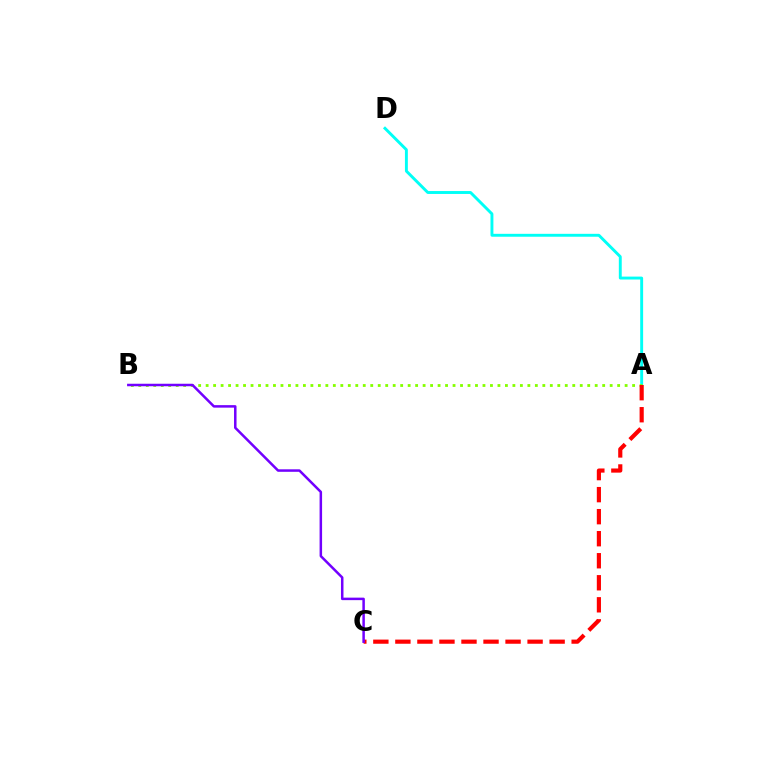{('A', 'D'): [{'color': '#00fff6', 'line_style': 'solid', 'thickness': 2.1}], ('A', 'B'): [{'color': '#84ff00', 'line_style': 'dotted', 'thickness': 2.03}], ('A', 'C'): [{'color': '#ff0000', 'line_style': 'dashed', 'thickness': 2.99}], ('B', 'C'): [{'color': '#7200ff', 'line_style': 'solid', 'thickness': 1.8}]}